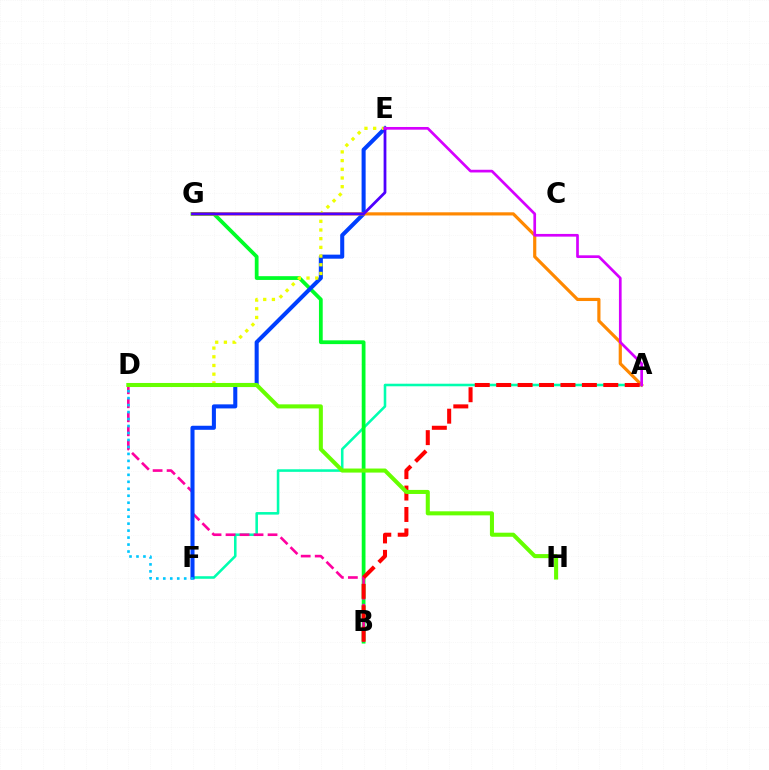{('A', 'F'): [{'color': '#00ffaf', 'line_style': 'solid', 'thickness': 1.85}], ('B', 'G'): [{'color': '#00ff27', 'line_style': 'solid', 'thickness': 2.71}], ('B', 'D'): [{'color': '#ff00a0', 'line_style': 'dashed', 'thickness': 1.9}], ('E', 'F'): [{'color': '#003fff', 'line_style': 'solid', 'thickness': 2.92}], ('A', 'G'): [{'color': '#ff8800', 'line_style': 'solid', 'thickness': 2.29}], ('D', 'F'): [{'color': '#00c7ff', 'line_style': 'dotted', 'thickness': 1.89}], ('D', 'E'): [{'color': '#eeff00', 'line_style': 'dotted', 'thickness': 2.36}], ('A', 'B'): [{'color': '#ff0000', 'line_style': 'dashed', 'thickness': 2.91}], ('E', 'G'): [{'color': '#4f00ff', 'line_style': 'solid', 'thickness': 2.0}], ('A', 'E'): [{'color': '#d600ff', 'line_style': 'solid', 'thickness': 1.94}], ('D', 'H'): [{'color': '#66ff00', 'line_style': 'solid', 'thickness': 2.92}]}